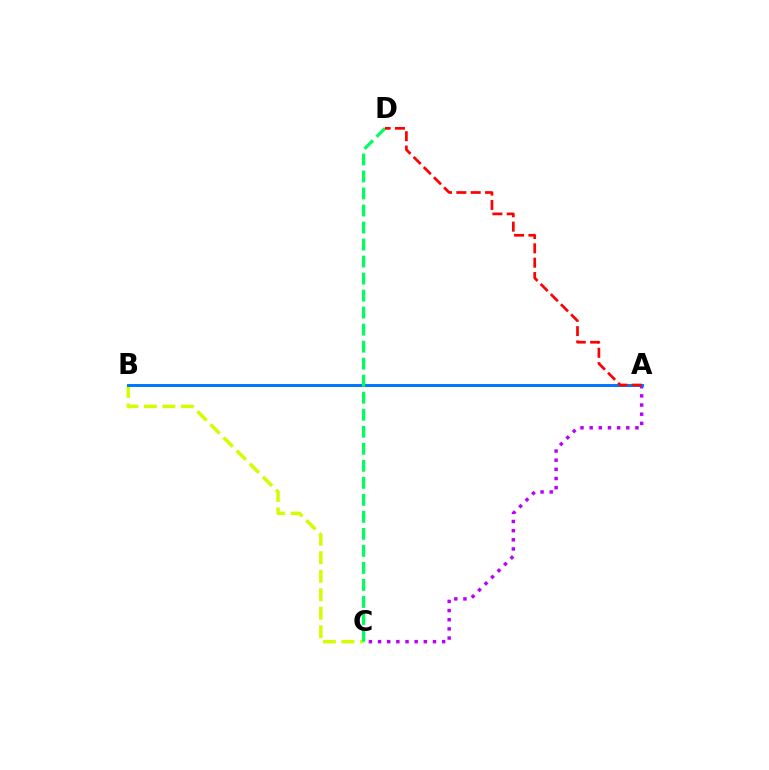{('A', 'C'): [{'color': '#b900ff', 'line_style': 'dotted', 'thickness': 2.49}], ('B', 'C'): [{'color': '#d1ff00', 'line_style': 'dashed', 'thickness': 2.51}], ('A', 'B'): [{'color': '#0074ff', 'line_style': 'solid', 'thickness': 2.1}], ('C', 'D'): [{'color': '#00ff5c', 'line_style': 'dashed', 'thickness': 2.31}], ('A', 'D'): [{'color': '#ff0000', 'line_style': 'dashed', 'thickness': 1.95}]}